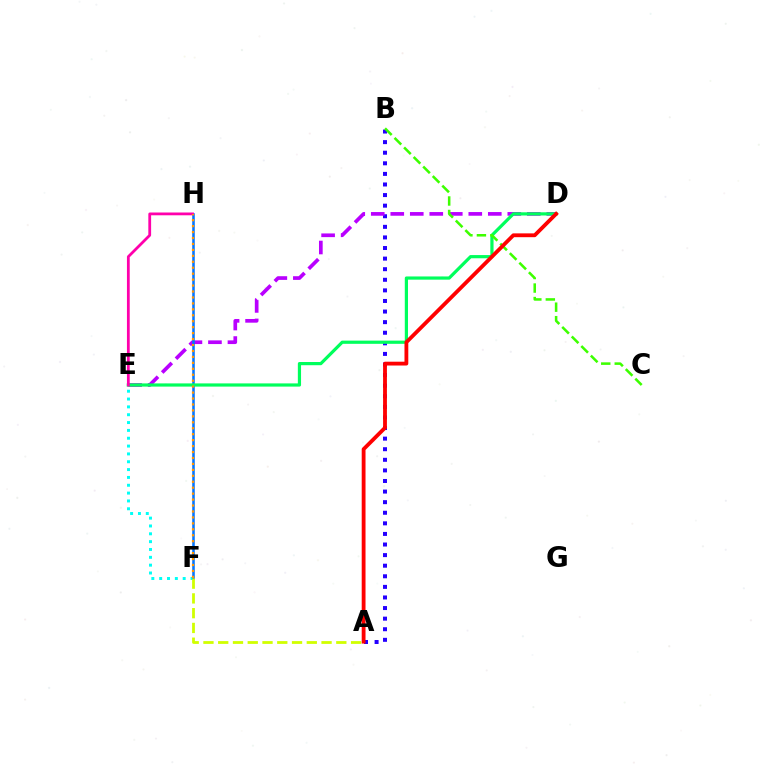{('A', 'B'): [{'color': '#2500ff', 'line_style': 'dotted', 'thickness': 2.88}], ('E', 'F'): [{'color': '#00fff6', 'line_style': 'dotted', 'thickness': 2.13}], ('D', 'E'): [{'color': '#b900ff', 'line_style': 'dashed', 'thickness': 2.65}, {'color': '#00ff5c', 'line_style': 'solid', 'thickness': 2.31}], ('F', 'H'): [{'color': '#0074ff', 'line_style': 'solid', 'thickness': 1.83}, {'color': '#ff9400', 'line_style': 'dotted', 'thickness': 1.62}], ('A', 'F'): [{'color': '#d1ff00', 'line_style': 'dashed', 'thickness': 2.01}], ('B', 'C'): [{'color': '#3dff00', 'line_style': 'dashed', 'thickness': 1.83}], ('A', 'D'): [{'color': '#ff0000', 'line_style': 'solid', 'thickness': 2.75}], ('E', 'H'): [{'color': '#ff00ac', 'line_style': 'solid', 'thickness': 2.0}]}